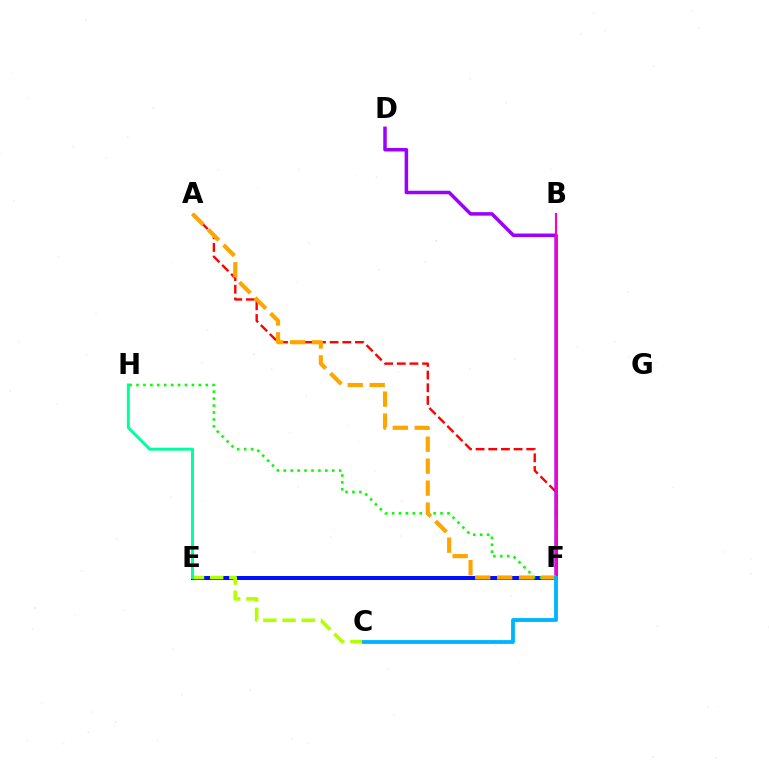{('E', 'F'): [{'color': '#0010ff', 'line_style': 'solid', 'thickness': 2.87}], ('A', 'F'): [{'color': '#ff0000', 'line_style': 'dashed', 'thickness': 1.72}, {'color': '#ffa500', 'line_style': 'dashed', 'thickness': 2.98}], ('C', 'E'): [{'color': '#b3ff00', 'line_style': 'dashed', 'thickness': 2.61}], ('D', 'F'): [{'color': '#9b00ff', 'line_style': 'solid', 'thickness': 2.53}], ('B', 'F'): [{'color': '#ff00bd', 'line_style': 'solid', 'thickness': 1.55}], ('E', 'H'): [{'color': '#00ff9d', 'line_style': 'solid', 'thickness': 2.12}], ('F', 'H'): [{'color': '#08ff00', 'line_style': 'dotted', 'thickness': 1.88}], ('C', 'F'): [{'color': '#00b5ff', 'line_style': 'solid', 'thickness': 2.76}]}